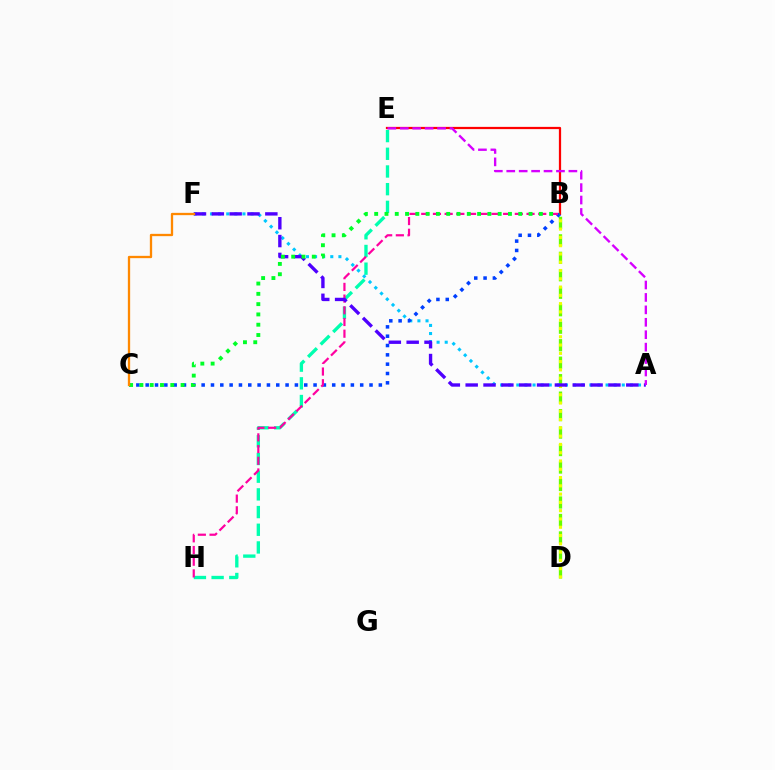{('E', 'H'): [{'color': '#00ffaf', 'line_style': 'dashed', 'thickness': 2.4}], ('B', 'D'): [{'color': '#66ff00', 'line_style': 'dashed', 'thickness': 2.37}, {'color': '#eeff00', 'line_style': 'dotted', 'thickness': 2.25}], ('A', 'F'): [{'color': '#00c7ff', 'line_style': 'dotted', 'thickness': 2.2}, {'color': '#4f00ff', 'line_style': 'dashed', 'thickness': 2.42}], ('B', 'E'): [{'color': '#ff0000', 'line_style': 'solid', 'thickness': 1.61}], ('B', 'C'): [{'color': '#003fff', 'line_style': 'dotted', 'thickness': 2.53}, {'color': '#00ff27', 'line_style': 'dotted', 'thickness': 2.8}], ('B', 'H'): [{'color': '#ff00a0', 'line_style': 'dashed', 'thickness': 1.59}], ('A', 'E'): [{'color': '#d600ff', 'line_style': 'dashed', 'thickness': 1.69}], ('C', 'F'): [{'color': '#ff8800', 'line_style': 'solid', 'thickness': 1.66}]}